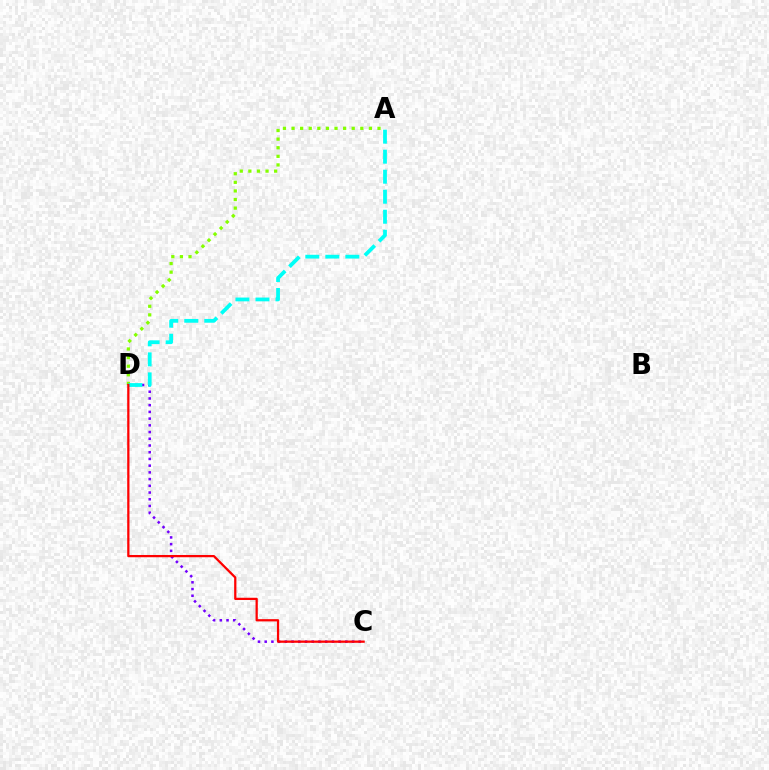{('A', 'D'): [{'color': '#84ff00', 'line_style': 'dotted', 'thickness': 2.34}, {'color': '#00fff6', 'line_style': 'dashed', 'thickness': 2.72}], ('C', 'D'): [{'color': '#7200ff', 'line_style': 'dotted', 'thickness': 1.83}, {'color': '#ff0000', 'line_style': 'solid', 'thickness': 1.62}]}